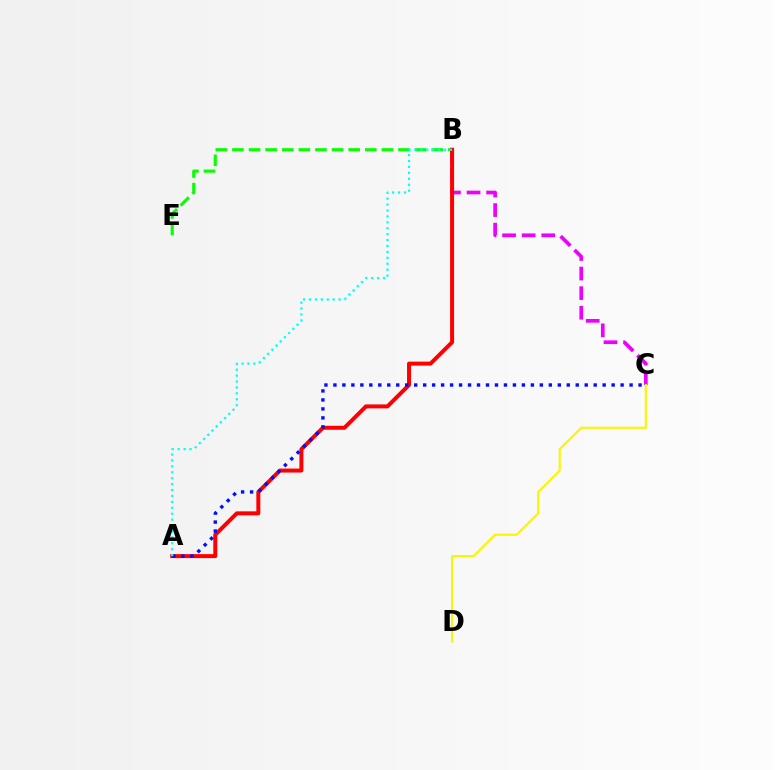{('B', 'E'): [{'color': '#08ff00', 'line_style': 'dashed', 'thickness': 2.26}], ('B', 'C'): [{'color': '#ee00ff', 'line_style': 'dashed', 'thickness': 2.66}], ('A', 'B'): [{'color': '#ff0000', 'line_style': 'solid', 'thickness': 2.86}, {'color': '#00fff6', 'line_style': 'dotted', 'thickness': 1.61}], ('C', 'D'): [{'color': '#fcf500', 'line_style': 'solid', 'thickness': 1.54}], ('A', 'C'): [{'color': '#0010ff', 'line_style': 'dotted', 'thickness': 2.44}]}